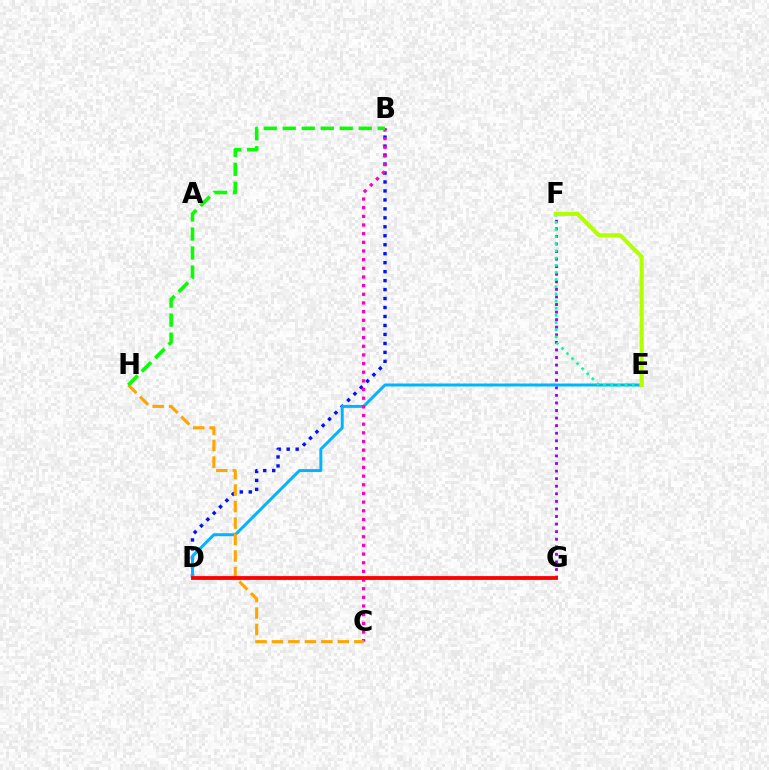{('B', 'D'): [{'color': '#0010ff', 'line_style': 'dotted', 'thickness': 2.44}], ('F', 'G'): [{'color': '#9b00ff', 'line_style': 'dotted', 'thickness': 2.06}], ('D', 'E'): [{'color': '#00b5ff', 'line_style': 'solid', 'thickness': 2.13}], ('E', 'F'): [{'color': '#00ff9d', 'line_style': 'dotted', 'thickness': 1.94}, {'color': '#b3ff00', 'line_style': 'solid', 'thickness': 2.94}], ('B', 'C'): [{'color': '#ff00bd', 'line_style': 'dotted', 'thickness': 2.35}], ('C', 'H'): [{'color': '#ffa500', 'line_style': 'dashed', 'thickness': 2.24}], ('D', 'G'): [{'color': '#ff0000', 'line_style': 'solid', 'thickness': 2.75}], ('B', 'H'): [{'color': '#08ff00', 'line_style': 'dashed', 'thickness': 2.58}]}